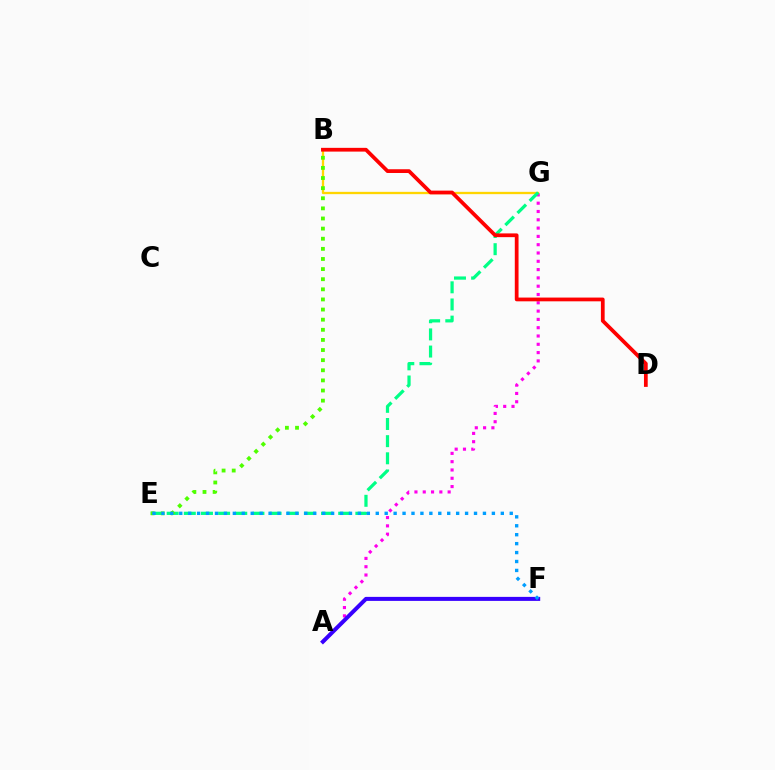{('A', 'G'): [{'color': '#ff00ed', 'line_style': 'dotted', 'thickness': 2.26}], ('B', 'G'): [{'color': '#ffd500', 'line_style': 'solid', 'thickness': 1.67}], ('E', 'G'): [{'color': '#00ff86', 'line_style': 'dashed', 'thickness': 2.33}], ('B', 'D'): [{'color': '#ff0000', 'line_style': 'solid', 'thickness': 2.7}], ('A', 'F'): [{'color': '#3700ff', 'line_style': 'solid', 'thickness': 2.89}], ('B', 'E'): [{'color': '#4fff00', 'line_style': 'dotted', 'thickness': 2.75}], ('E', 'F'): [{'color': '#009eff', 'line_style': 'dotted', 'thickness': 2.43}]}